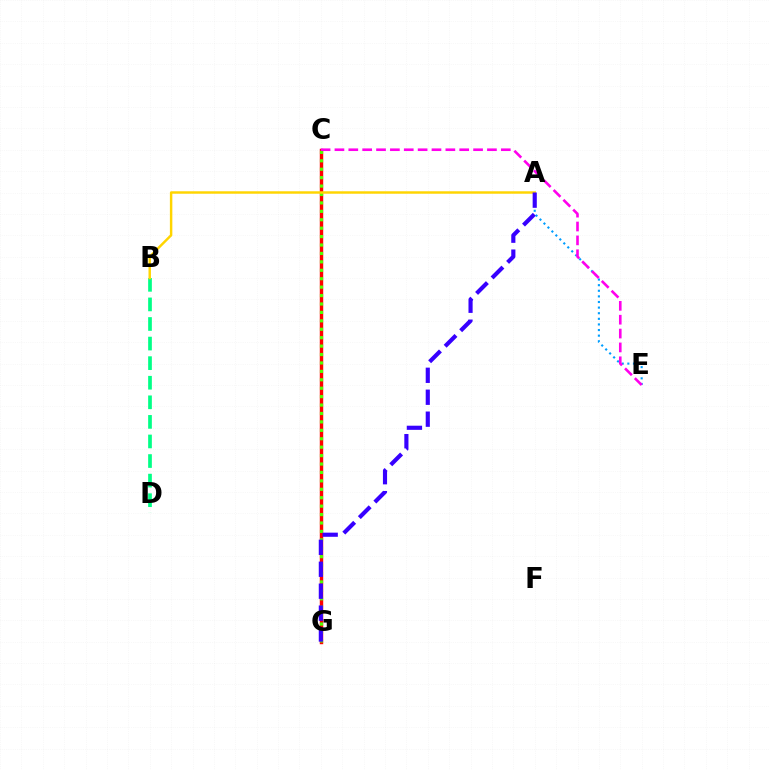{('A', 'E'): [{'color': '#009eff', 'line_style': 'dotted', 'thickness': 1.52}], ('C', 'G'): [{'color': '#ff0000', 'line_style': 'solid', 'thickness': 2.47}, {'color': '#4fff00', 'line_style': 'dotted', 'thickness': 2.29}], ('B', 'D'): [{'color': '#00ff86', 'line_style': 'dashed', 'thickness': 2.66}], ('A', 'B'): [{'color': '#ffd500', 'line_style': 'solid', 'thickness': 1.77}], ('C', 'E'): [{'color': '#ff00ed', 'line_style': 'dashed', 'thickness': 1.88}], ('A', 'G'): [{'color': '#3700ff', 'line_style': 'dashed', 'thickness': 2.98}]}